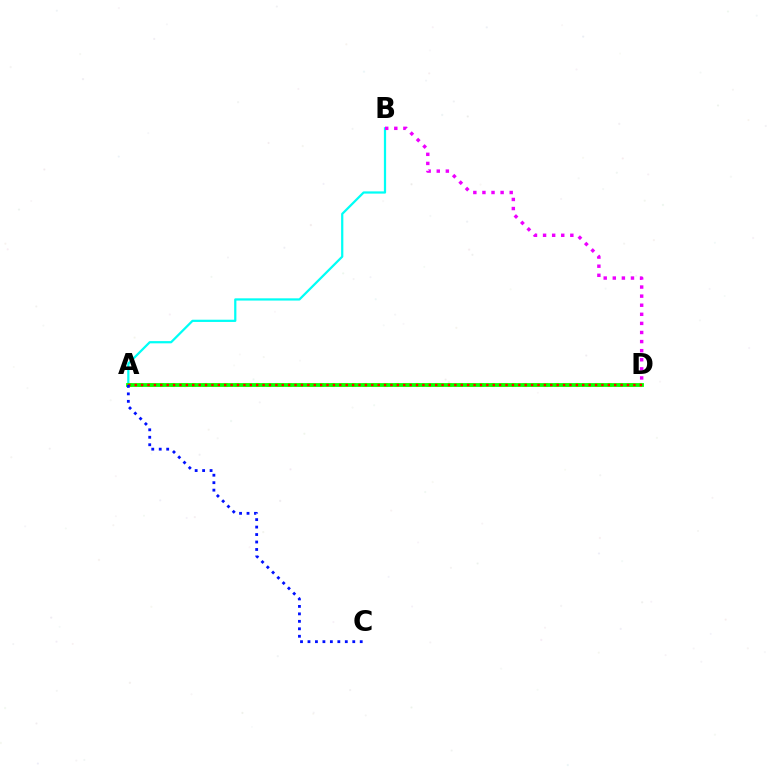{('A', 'B'): [{'color': '#00fff6', 'line_style': 'solid', 'thickness': 1.61}], ('A', 'D'): [{'color': '#fcf500', 'line_style': 'dotted', 'thickness': 2.9}, {'color': '#08ff00', 'line_style': 'solid', 'thickness': 2.74}, {'color': '#ff0000', 'line_style': 'dotted', 'thickness': 1.74}], ('B', 'D'): [{'color': '#ee00ff', 'line_style': 'dotted', 'thickness': 2.47}], ('A', 'C'): [{'color': '#0010ff', 'line_style': 'dotted', 'thickness': 2.03}]}